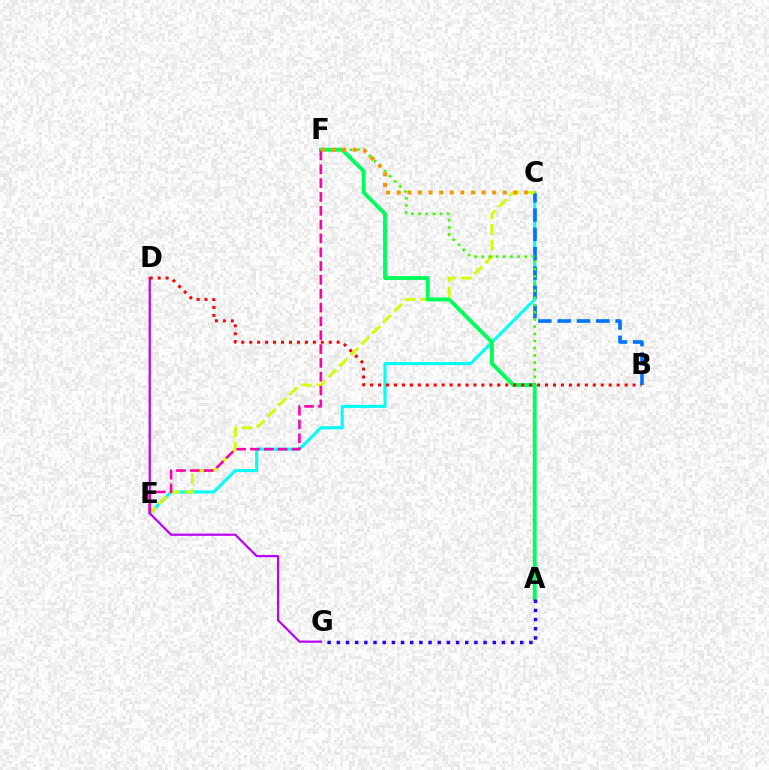{('C', 'E'): [{'color': '#00fff6', 'line_style': 'solid', 'thickness': 2.22}, {'color': '#d1ff00', 'line_style': 'dashed', 'thickness': 2.1}], ('B', 'C'): [{'color': '#0074ff', 'line_style': 'dashed', 'thickness': 2.62}], ('A', 'F'): [{'color': '#3dff00', 'line_style': 'dotted', 'thickness': 1.95}, {'color': '#00ff5c', 'line_style': 'solid', 'thickness': 2.81}], ('A', 'G'): [{'color': '#2500ff', 'line_style': 'dotted', 'thickness': 2.49}], ('D', 'G'): [{'color': '#b900ff', 'line_style': 'solid', 'thickness': 1.58}], ('B', 'D'): [{'color': '#ff0000', 'line_style': 'dotted', 'thickness': 2.16}], ('E', 'F'): [{'color': '#ff00ac', 'line_style': 'dashed', 'thickness': 1.88}], ('C', 'F'): [{'color': '#ff9400', 'line_style': 'dotted', 'thickness': 2.88}]}